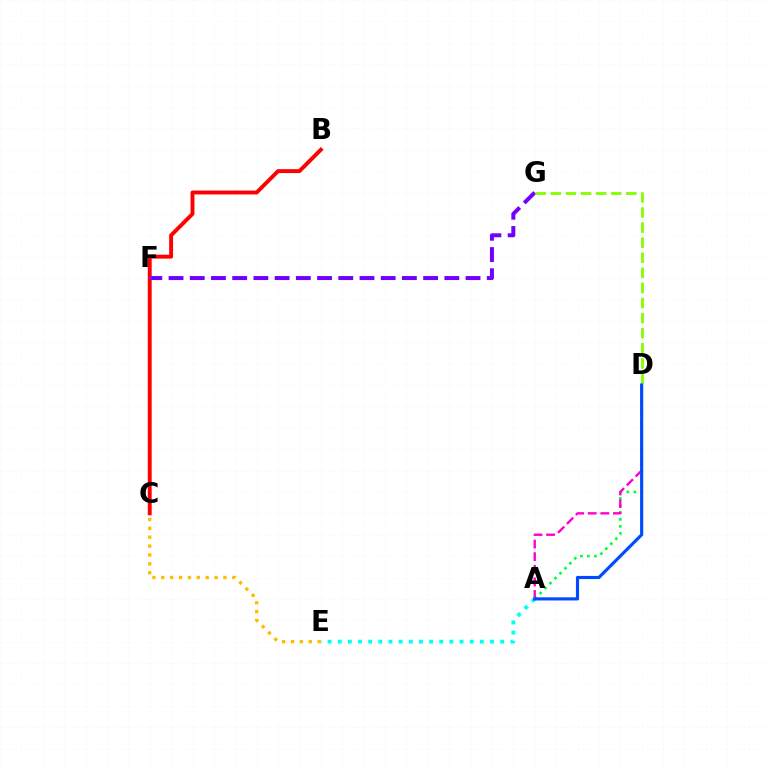{('A', 'D'): [{'color': '#00ff39', 'line_style': 'dotted', 'thickness': 1.9}, {'color': '#ff00cf', 'line_style': 'dashed', 'thickness': 1.71}, {'color': '#004bff', 'line_style': 'solid', 'thickness': 2.27}], ('B', 'C'): [{'color': '#ff0000', 'line_style': 'solid', 'thickness': 2.81}], ('C', 'E'): [{'color': '#ffbd00', 'line_style': 'dotted', 'thickness': 2.41}], ('F', 'G'): [{'color': '#7200ff', 'line_style': 'dashed', 'thickness': 2.88}], ('A', 'E'): [{'color': '#00fff6', 'line_style': 'dotted', 'thickness': 2.76}], ('D', 'G'): [{'color': '#84ff00', 'line_style': 'dashed', 'thickness': 2.05}]}